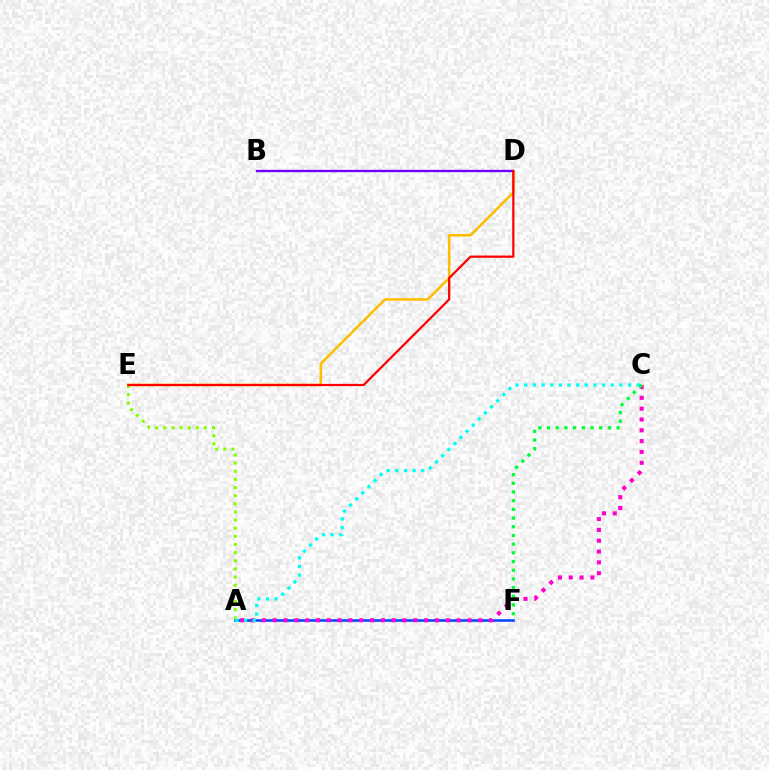{('A', 'F'): [{'color': '#004bff', 'line_style': 'solid', 'thickness': 1.88}], ('D', 'E'): [{'color': '#ffbd00', 'line_style': 'solid', 'thickness': 1.83}, {'color': '#ff0000', 'line_style': 'solid', 'thickness': 1.61}], ('B', 'D'): [{'color': '#7200ff', 'line_style': 'solid', 'thickness': 1.7}], ('A', 'E'): [{'color': '#84ff00', 'line_style': 'dotted', 'thickness': 2.21}], ('A', 'C'): [{'color': '#ff00cf', 'line_style': 'dotted', 'thickness': 2.94}, {'color': '#00fff6', 'line_style': 'dotted', 'thickness': 2.35}], ('C', 'F'): [{'color': '#00ff39', 'line_style': 'dotted', 'thickness': 2.36}]}